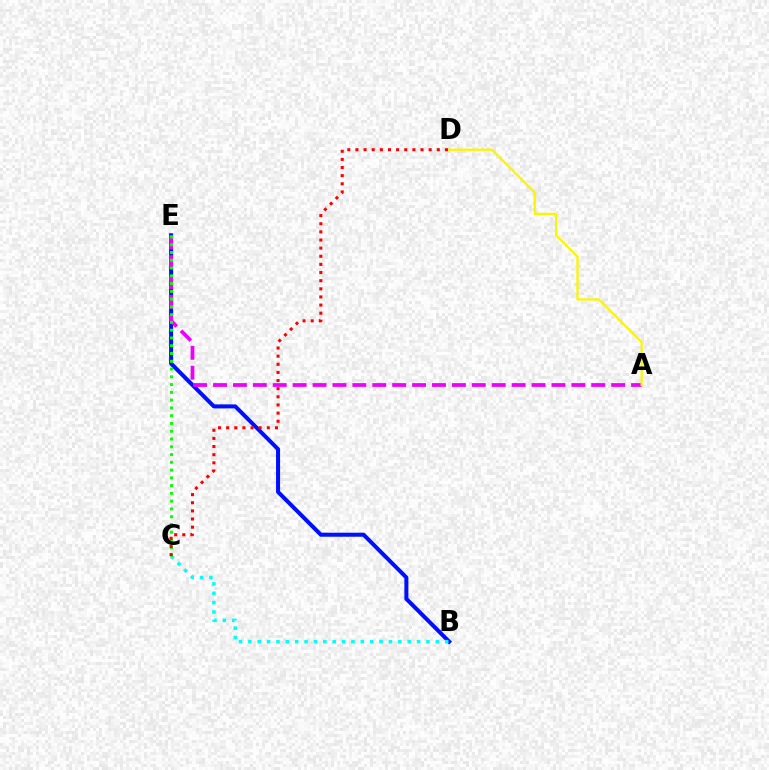{('B', 'E'): [{'color': '#0010ff', 'line_style': 'solid', 'thickness': 2.9}], ('B', 'C'): [{'color': '#00fff6', 'line_style': 'dotted', 'thickness': 2.55}], ('A', 'E'): [{'color': '#ee00ff', 'line_style': 'dashed', 'thickness': 2.7}], ('A', 'D'): [{'color': '#fcf500', 'line_style': 'solid', 'thickness': 1.62}], ('C', 'E'): [{'color': '#08ff00', 'line_style': 'dotted', 'thickness': 2.11}], ('C', 'D'): [{'color': '#ff0000', 'line_style': 'dotted', 'thickness': 2.21}]}